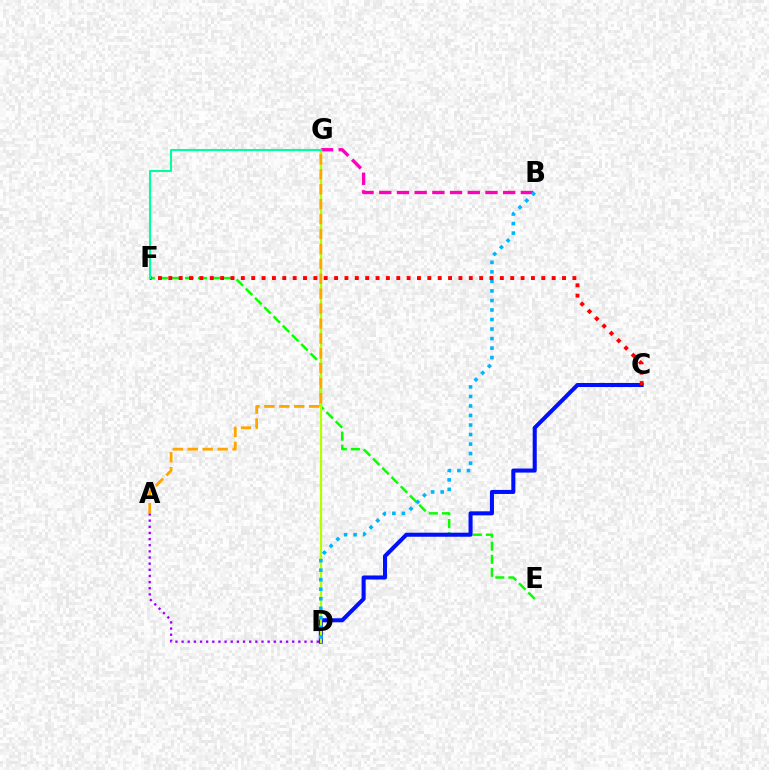{('E', 'F'): [{'color': '#08ff00', 'line_style': 'dashed', 'thickness': 1.78}], ('C', 'D'): [{'color': '#0010ff', 'line_style': 'solid', 'thickness': 2.92}], ('B', 'G'): [{'color': '#ff00bd', 'line_style': 'dashed', 'thickness': 2.4}], ('A', 'D'): [{'color': '#9b00ff', 'line_style': 'dotted', 'thickness': 1.67}], ('D', 'G'): [{'color': '#b3ff00', 'line_style': 'solid', 'thickness': 1.64}], ('B', 'D'): [{'color': '#00b5ff', 'line_style': 'dotted', 'thickness': 2.59}], ('C', 'F'): [{'color': '#ff0000', 'line_style': 'dotted', 'thickness': 2.81}], ('F', 'G'): [{'color': '#00ff9d', 'line_style': 'solid', 'thickness': 1.5}], ('A', 'G'): [{'color': '#ffa500', 'line_style': 'dashed', 'thickness': 2.03}]}